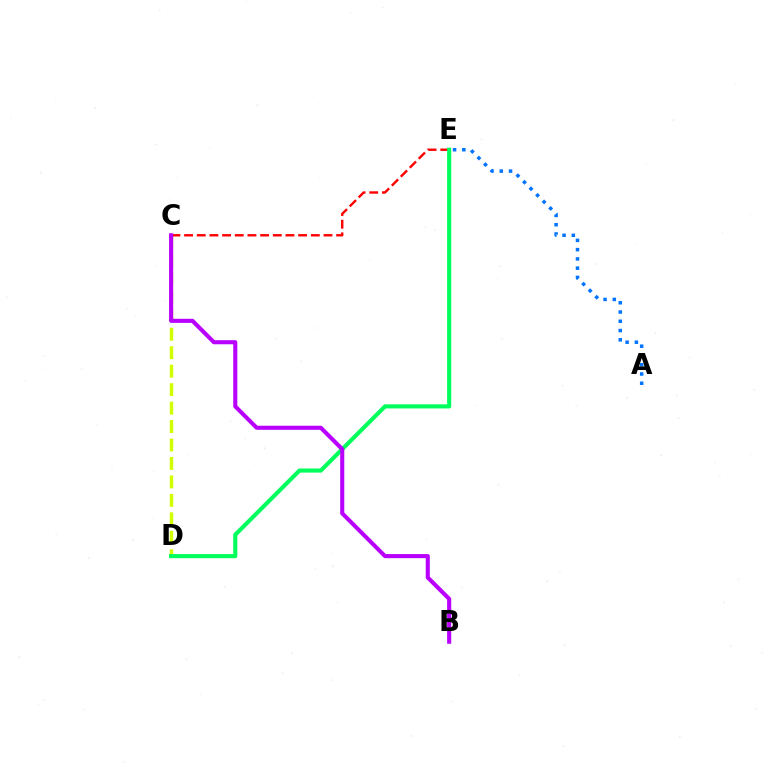{('C', 'D'): [{'color': '#d1ff00', 'line_style': 'dashed', 'thickness': 2.51}], ('C', 'E'): [{'color': '#ff0000', 'line_style': 'dashed', 'thickness': 1.72}], ('A', 'E'): [{'color': '#0074ff', 'line_style': 'dotted', 'thickness': 2.52}], ('D', 'E'): [{'color': '#00ff5c', 'line_style': 'solid', 'thickness': 2.97}], ('B', 'C'): [{'color': '#b900ff', 'line_style': 'solid', 'thickness': 2.95}]}